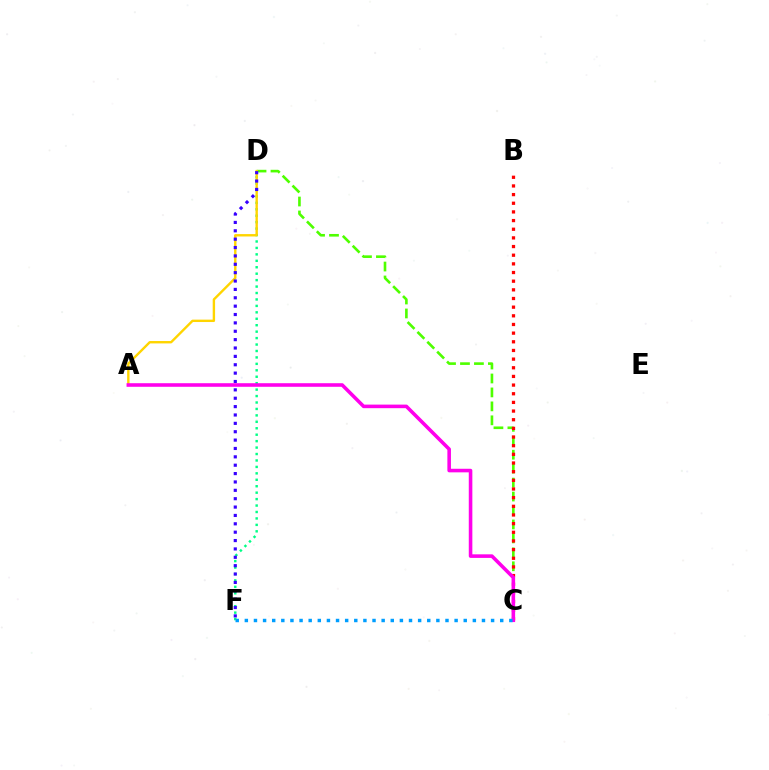{('C', 'D'): [{'color': '#4fff00', 'line_style': 'dashed', 'thickness': 1.89}], ('B', 'C'): [{'color': '#ff0000', 'line_style': 'dotted', 'thickness': 2.35}], ('D', 'F'): [{'color': '#00ff86', 'line_style': 'dotted', 'thickness': 1.75}, {'color': '#3700ff', 'line_style': 'dotted', 'thickness': 2.27}], ('A', 'D'): [{'color': '#ffd500', 'line_style': 'solid', 'thickness': 1.72}], ('A', 'C'): [{'color': '#ff00ed', 'line_style': 'solid', 'thickness': 2.57}], ('C', 'F'): [{'color': '#009eff', 'line_style': 'dotted', 'thickness': 2.48}]}